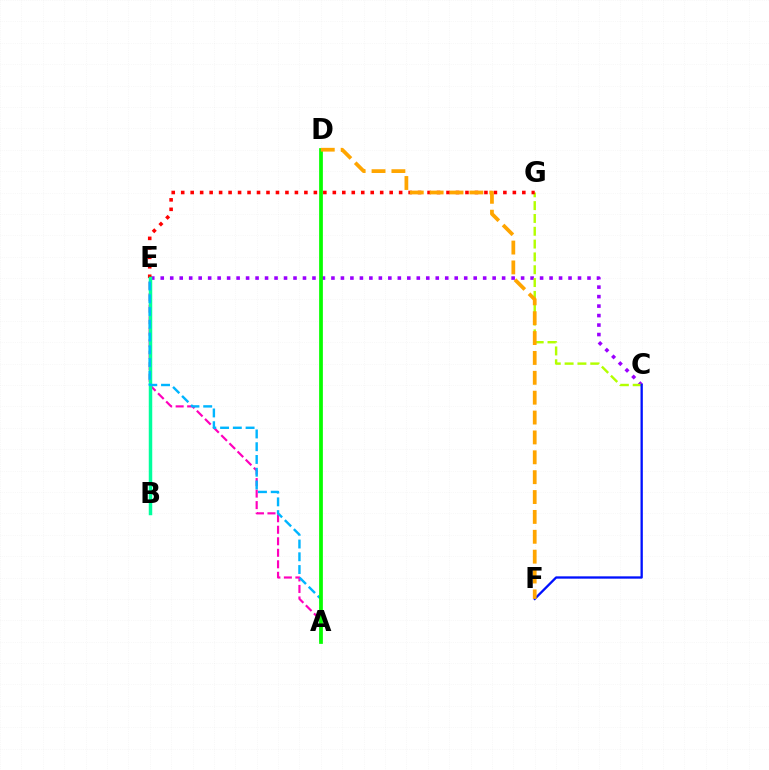{('C', 'E'): [{'color': '#9b00ff', 'line_style': 'dotted', 'thickness': 2.58}], ('A', 'E'): [{'color': '#ff00bd', 'line_style': 'dashed', 'thickness': 1.56}, {'color': '#00b5ff', 'line_style': 'dashed', 'thickness': 1.73}], ('C', 'G'): [{'color': '#b3ff00', 'line_style': 'dashed', 'thickness': 1.74}], ('C', 'F'): [{'color': '#0010ff', 'line_style': 'solid', 'thickness': 1.66}], ('E', 'G'): [{'color': '#ff0000', 'line_style': 'dotted', 'thickness': 2.57}], ('B', 'E'): [{'color': '#00ff9d', 'line_style': 'solid', 'thickness': 2.5}], ('A', 'D'): [{'color': '#08ff00', 'line_style': 'solid', 'thickness': 2.69}], ('D', 'F'): [{'color': '#ffa500', 'line_style': 'dashed', 'thickness': 2.7}]}